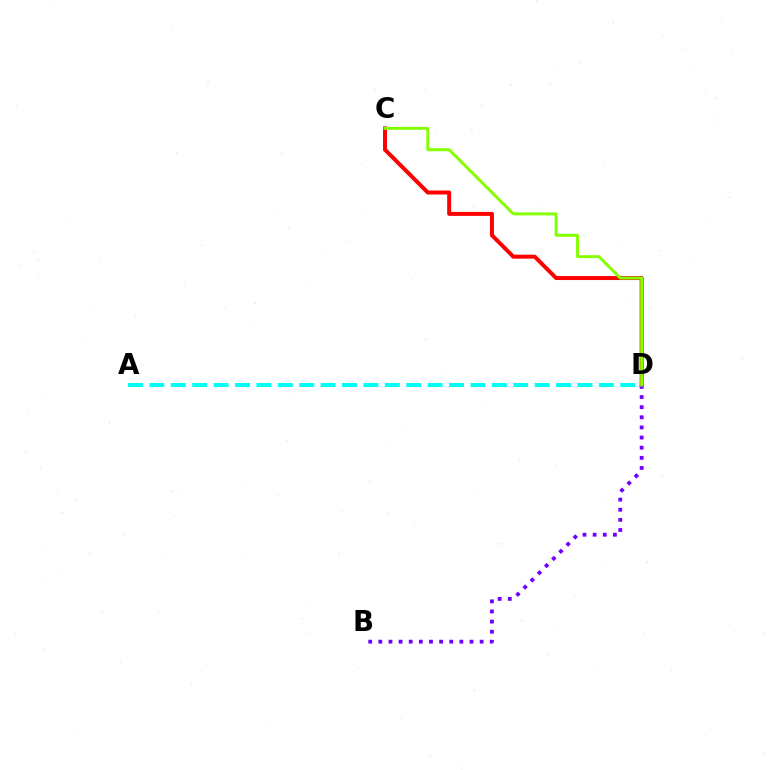{('C', 'D'): [{'color': '#ff0000', 'line_style': 'solid', 'thickness': 2.87}, {'color': '#84ff00', 'line_style': 'solid', 'thickness': 2.11}], ('B', 'D'): [{'color': '#7200ff', 'line_style': 'dotted', 'thickness': 2.75}], ('A', 'D'): [{'color': '#00fff6', 'line_style': 'dashed', 'thickness': 2.91}]}